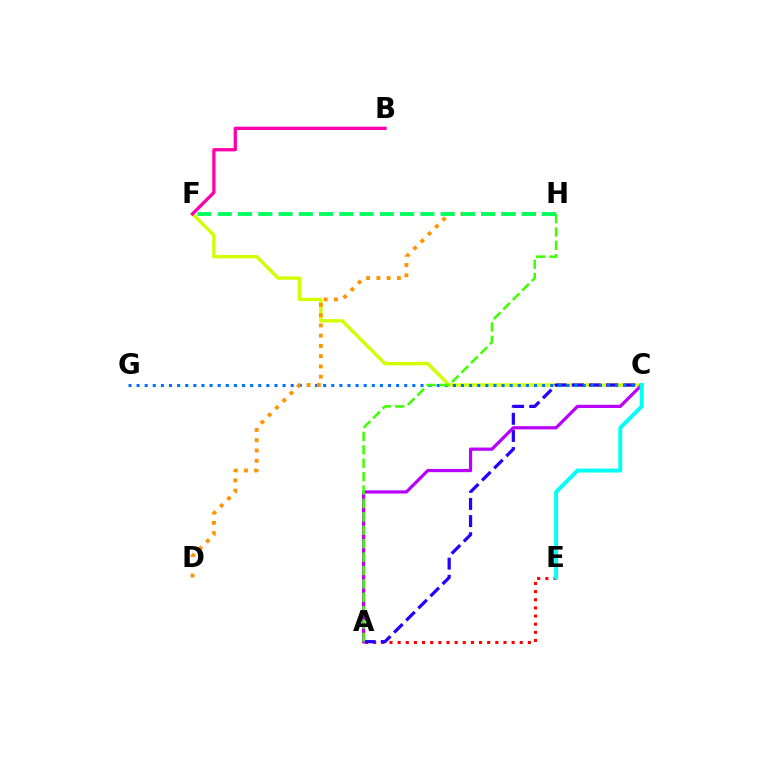{('C', 'F'): [{'color': '#d1ff00', 'line_style': 'solid', 'thickness': 2.43}], ('A', 'E'): [{'color': '#ff0000', 'line_style': 'dotted', 'thickness': 2.21}], ('A', 'C'): [{'color': '#2500ff', 'line_style': 'dashed', 'thickness': 2.33}, {'color': '#b900ff', 'line_style': 'solid', 'thickness': 2.31}], ('C', 'G'): [{'color': '#0074ff', 'line_style': 'dotted', 'thickness': 2.2}], ('D', 'H'): [{'color': '#ff9400', 'line_style': 'dotted', 'thickness': 2.79}], ('A', 'H'): [{'color': '#3dff00', 'line_style': 'dashed', 'thickness': 1.82}], ('F', 'H'): [{'color': '#00ff5c', 'line_style': 'dashed', 'thickness': 2.75}], ('C', 'E'): [{'color': '#00fff6', 'line_style': 'solid', 'thickness': 2.85}], ('B', 'F'): [{'color': '#ff00ac', 'line_style': 'solid', 'thickness': 2.37}]}